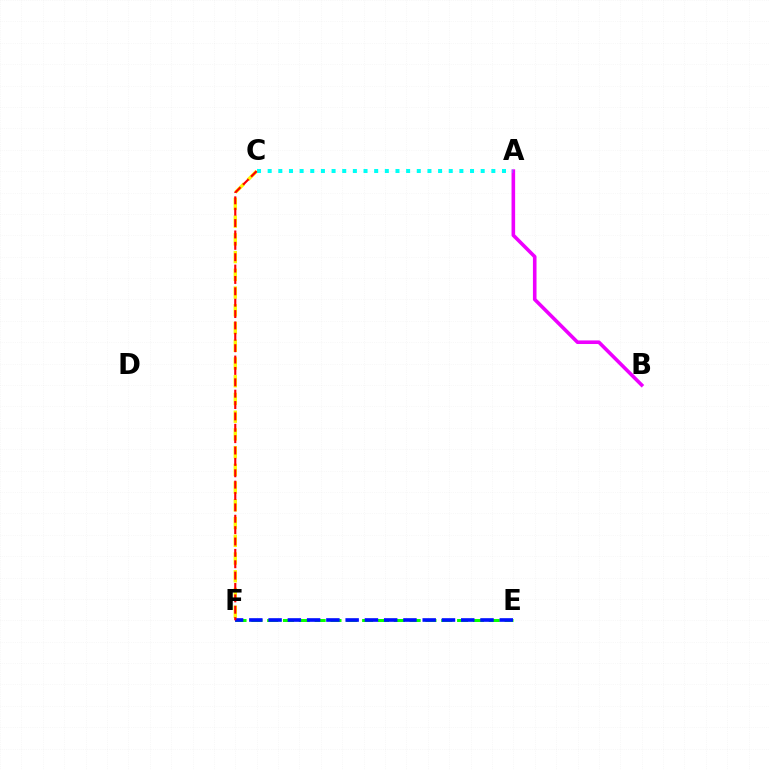{('A', 'B'): [{'color': '#ee00ff', 'line_style': 'solid', 'thickness': 2.59}], ('C', 'F'): [{'color': '#fcf500', 'line_style': 'dashed', 'thickness': 2.41}, {'color': '#ff0000', 'line_style': 'dashed', 'thickness': 1.54}], ('A', 'C'): [{'color': '#00fff6', 'line_style': 'dotted', 'thickness': 2.89}], ('E', 'F'): [{'color': '#08ff00', 'line_style': 'dashed', 'thickness': 2.15}, {'color': '#0010ff', 'line_style': 'dashed', 'thickness': 2.62}]}